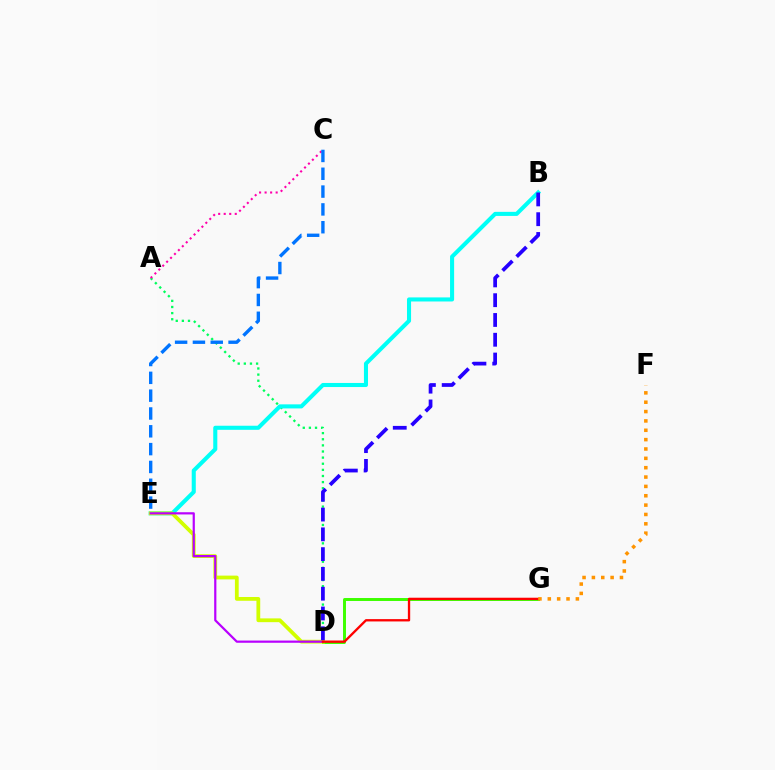{('A', 'D'): [{'color': '#00ff5c', 'line_style': 'dotted', 'thickness': 1.66}], ('D', 'G'): [{'color': '#3dff00', 'line_style': 'solid', 'thickness': 2.13}, {'color': '#ff0000', 'line_style': 'solid', 'thickness': 1.68}], ('B', 'E'): [{'color': '#00fff6', 'line_style': 'solid', 'thickness': 2.93}], ('D', 'E'): [{'color': '#d1ff00', 'line_style': 'solid', 'thickness': 2.72}, {'color': '#b900ff', 'line_style': 'solid', 'thickness': 1.59}], ('B', 'D'): [{'color': '#2500ff', 'line_style': 'dashed', 'thickness': 2.69}], ('A', 'C'): [{'color': '#ff00ac', 'line_style': 'dotted', 'thickness': 1.5}], ('C', 'E'): [{'color': '#0074ff', 'line_style': 'dashed', 'thickness': 2.42}], ('F', 'G'): [{'color': '#ff9400', 'line_style': 'dotted', 'thickness': 2.54}]}